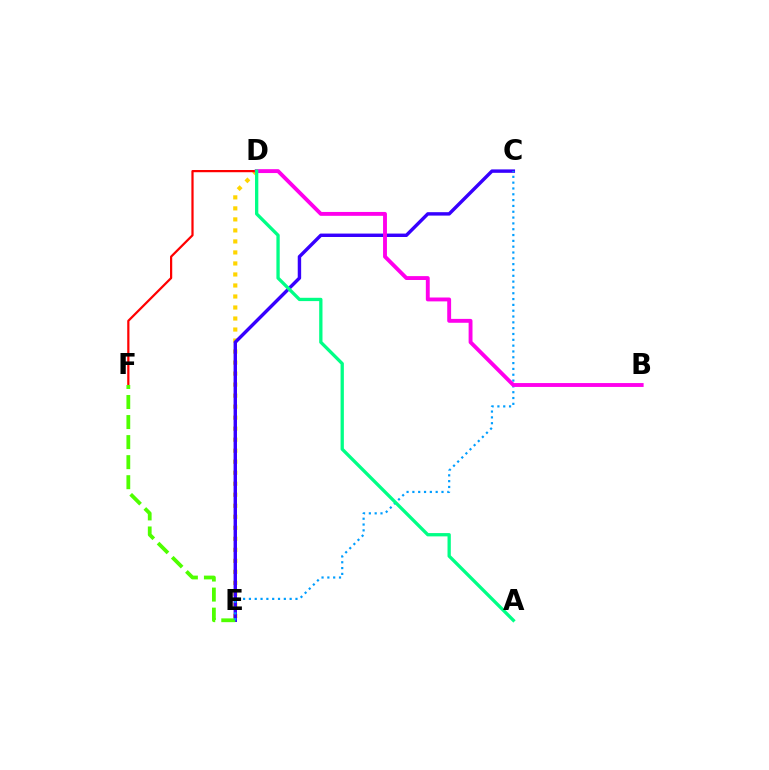{('D', 'E'): [{'color': '#ffd500', 'line_style': 'dotted', 'thickness': 2.99}], ('C', 'E'): [{'color': '#3700ff', 'line_style': 'solid', 'thickness': 2.46}, {'color': '#009eff', 'line_style': 'dotted', 'thickness': 1.58}], ('D', 'F'): [{'color': '#ff0000', 'line_style': 'solid', 'thickness': 1.6}], ('E', 'F'): [{'color': '#4fff00', 'line_style': 'dashed', 'thickness': 2.72}], ('B', 'D'): [{'color': '#ff00ed', 'line_style': 'solid', 'thickness': 2.8}], ('A', 'D'): [{'color': '#00ff86', 'line_style': 'solid', 'thickness': 2.37}]}